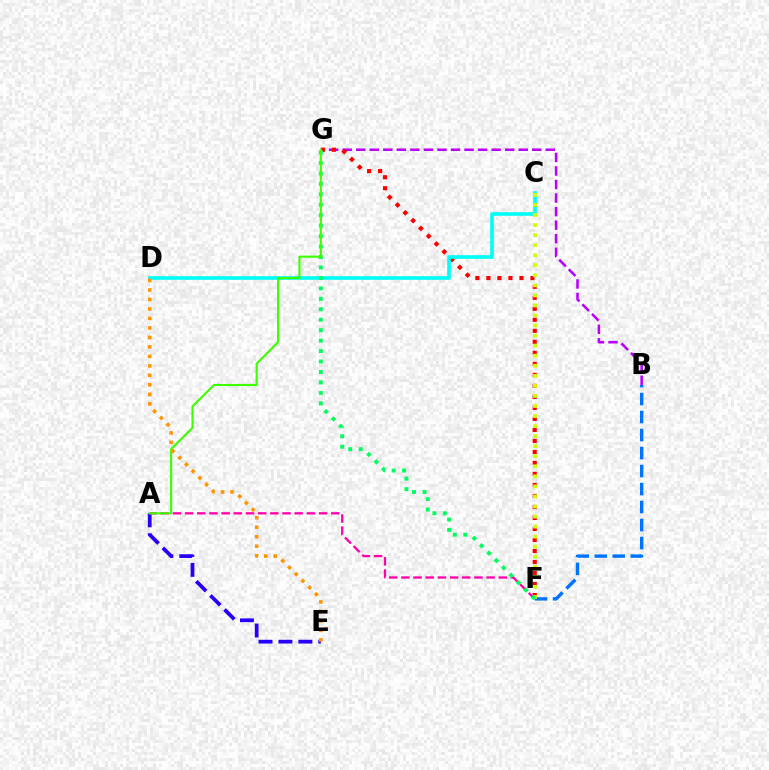{('B', 'F'): [{'color': '#0074ff', 'line_style': 'dashed', 'thickness': 2.45}], ('A', 'E'): [{'color': '#2500ff', 'line_style': 'dashed', 'thickness': 2.71}], ('B', 'G'): [{'color': '#b900ff', 'line_style': 'dashed', 'thickness': 1.84}], ('F', 'G'): [{'color': '#ff0000', 'line_style': 'dotted', 'thickness': 2.99}, {'color': '#00ff5c', 'line_style': 'dotted', 'thickness': 2.84}], ('C', 'D'): [{'color': '#00fff6', 'line_style': 'solid', 'thickness': 2.63}], ('A', 'F'): [{'color': '#ff00ac', 'line_style': 'dashed', 'thickness': 1.65}], ('C', 'F'): [{'color': '#d1ff00', 'line_style': 'dotted', 'thickness': 2.73}], ('A', 'G'): [{'color': '#3dff00', 'line_style': 'solid', 'thickness': 1.53}], ('D', 'E'): [{'color': '#ff9400', 'line_style': 'dotted', 'thickness': 2.58}]}